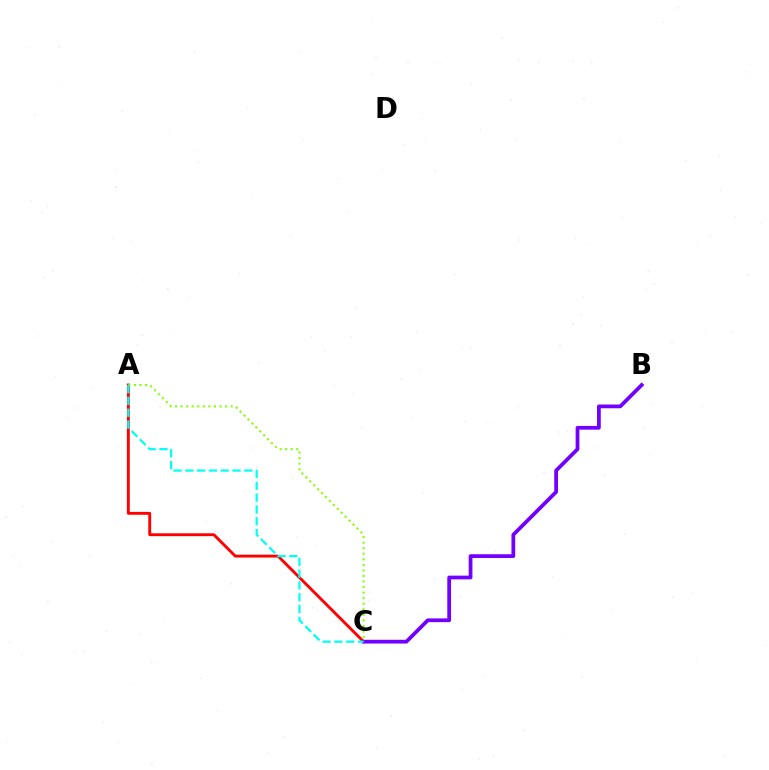{('A', 'C'): [{'color': '#ff0000', 'line_style': 'solid', 'thickness': 2.08}, {'color': '#84ff00', 'line_style': 'dotted', 'thickness': 1.51}, {'color': '#00fff6', 'line_style': 'dashed', 'thickness': 1.6}], ('B', 'C'): [{'color': '#7200ff', 'line_style': 'solid', 'thickness': 2.7}]}